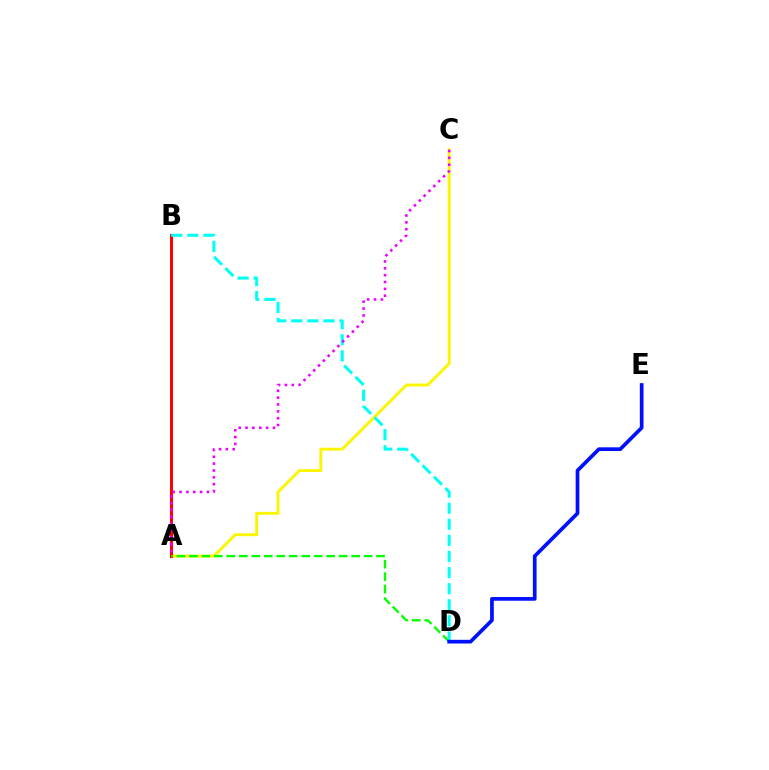{('A', 'C'): [{'color': '#fcf500', 'line_style': 'solid', 'thickness': 2.09}, {'color': '#ee00ff', 'line_style': 'dotted', 'thickness': 1.86}], ('A', 'B'): [{'color': '#ff0000', 'line_style': 'solid', 'thickness': 2.18}], ('A', 'D'): [{'color': '#08ff00', 'line_style': 'dashed', 'thickness': 1.69}], ('B', 'D'): [{'color': '#00fff6', 'line_style': 'dashed', 'thickness': 2.19}], ('D', 'E'): [{'color': '#0010ff', 'line_style': 'solid', 'thickness': 2.67}]}